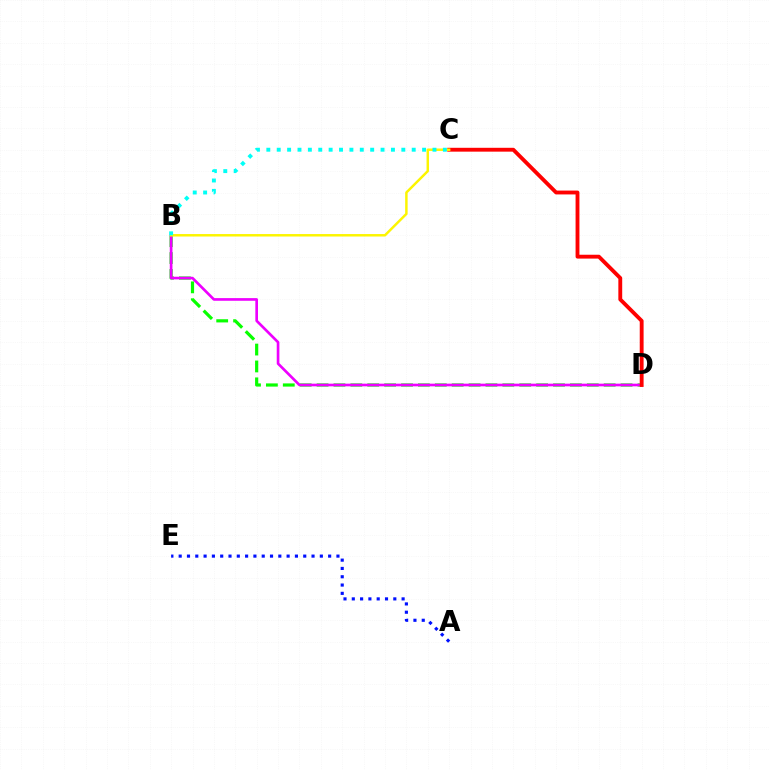{('B', 'D'): [{'color': '#08ff00', 'line_style': 'dashed', 'thickness': 2.29}, {'color': '#ee00ff', 'line_style': 'solid', 'thickness': 1.92}], ('A', 'E'): [{'color': '#0010ff', 'line_style': 'dotted', 'thickness': 2.26}], ('C', 'D'): [{'color': '#ff0000', 'line_style': 'solid', 'thickness': 2.77}], ('B', 'C'): [{'color': '#fcf500', 'line_style': 'solid', 'thickness': 1.77}, {'color': '#00fff6', 'line_style': 'dotted', 'thickness': 2.82}]}